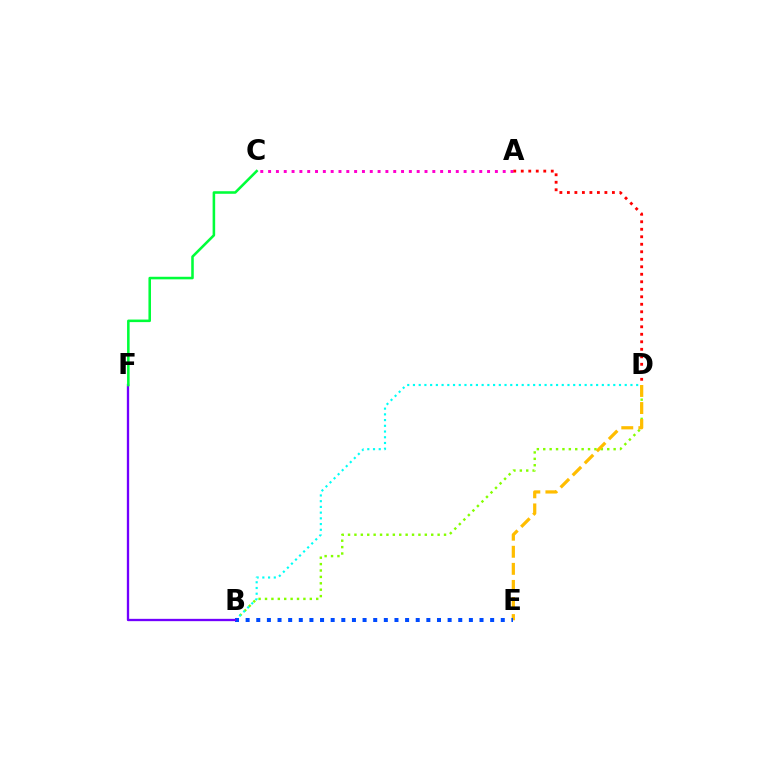{('B', 'D'): [{'color': '#84ff00', 'line_style': 'dotted', 'thickness': 1.74}, {'color': '#00fff6', 'line_style': 'dotted', 'thickness': 1.56}], ('A', 'C'): [{'color': '#ff00cf', 'line_style': 'dotted', 'thickness': 2.12}], ('D', 'E'): [{'color': '#ffbd00', 'line_style': 'dashed', 'thickness': 2.32}], ('B', 'E'): [{'color': '#004bff', 'line_style': 'dotted', 'thickness': 2.89}], ('B', 'F'): [{'color': '#7200ff', 'line_style': 'solid', 'thickness': 1.67}], ('C', 'F'): [{'color': '#00ff39', 'line_style': 'solid', 'thickness': 1.84}], ('A', 'D'): [{'color': '#ff0000', 'line_style': 'dotted', 'thickness': 2.04}]}